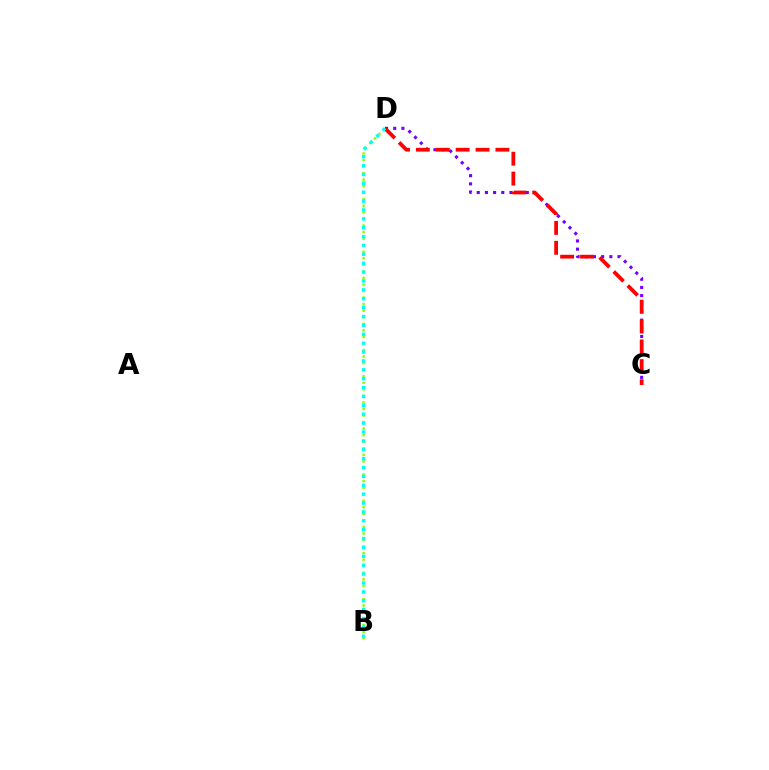{('C', 'D'): [{'color': '#7200ff', 'line_style': 'dotted', 'thickness': 2.22}, {'color': '#ff0000', 'line_style': 'dashed', 'thickness': 2.7}], ('B', 'D'): [{'color': '#84ff00', 'line_style': 'dotted', 'thickness': 1.78}, {'color': '#00fff6', 'line_style': 'dotted', 'thickness': 2.41}]}